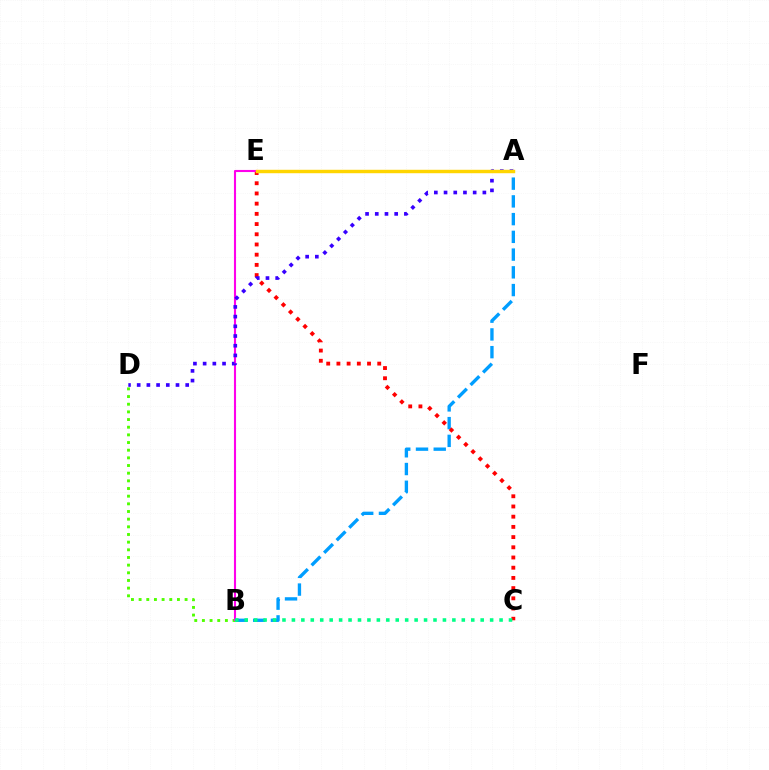{('A', 'B'): [{'color': '#009eff', 'line_style': 'dashed', 'thickness': 2.41}], ('B', 'D'): [{'color': '#4fff00', 'line_style': 'dotted', 'thickness': 2.08}], ('C', 'E'): [{'color': '#ff0000', 'line_style': 'dotted', 'thickness': 2.77}], ('B', 'E'): [{'color': '#ff00ed', 'line_style': 'solid', 'thickness': 1.52}], ('B', 'C'): [{'color': '#00ff86', 'line_style': 'dotted', 'thickness': 2.56}], ('A', 'D'): [{'color': '#3700ff', 'line_style': 'dotted', 'thickness': 2.64}], ('A', 'E'): [{'color': '#ffd500', 'line_style': 'solid', 'thickness': 2.47}]}